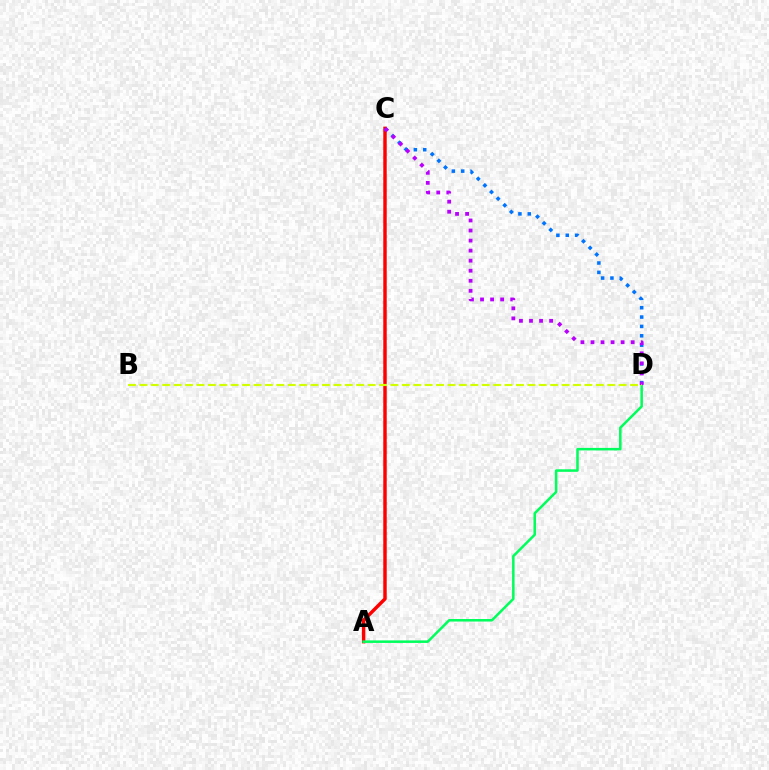{('A', 'C'): [{'color': '#ff0000', 'line_style': 'solid', 'thickness': 2.47}], ('A', 'D'): [{'color': '#00ff5c', 'line_style': 'solid', 'thickness': 1.82}], ('C', 'D'): [{'color': '#0074ff', 'line_style': 'dotted', 'thickness': 2.54}, {'color': '#b900ff', 'line_style': 'dotted', 'thickness': 2.73}], ('B', 'D'): [{'color': '#d1ff00', 'line_style': 'dashed', 'thickness': 1.55}]}